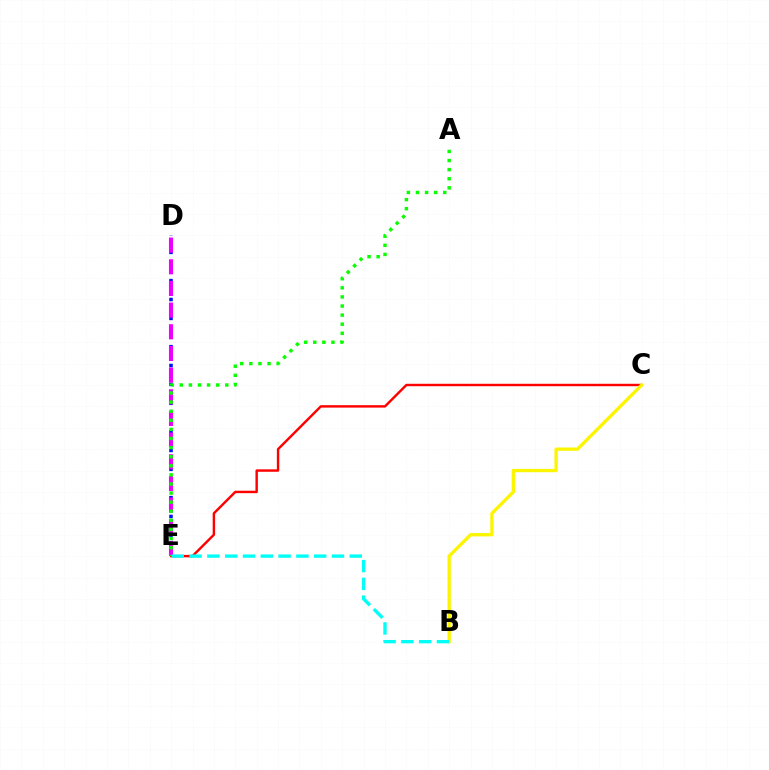{('C', 'E'): [{'color': '#ff0000', 'line_style': 'solid', 'thickness': 1.75}], ('D', 'E'): [{'color': '#0010ff', 'line_style': 'dotted', 'thickness': 2.56}, {'color': '#ee00ff', 'line_style': 'dashed', 'thickness': 2.94}], ('B', 'C'): [{'color': '#fcf500', 'line_style': 'solid', 'thickness': 2.39}], ('A', 'E'): [{'color': '#08ff00', 'line_style': 'dotted', 'thickness': 2.47}], ('B', 'E'): [{'color': '#00fff6', 'line_style': 'dashed', 'thickness': 2.42}]}